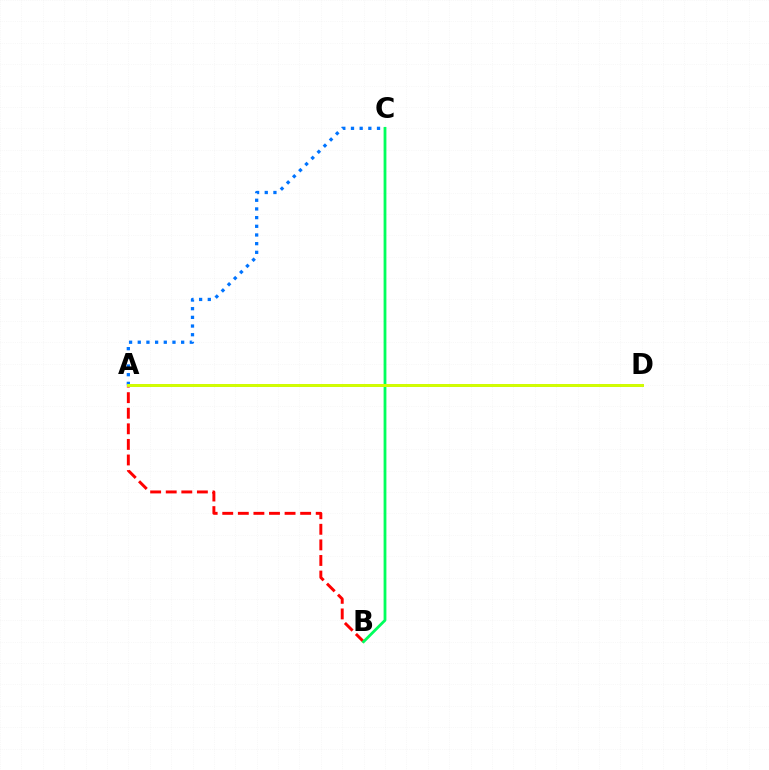{('A', 'B'): [{'color': '#ff0000', 'line_style': 'dashed', 'thickness': 2.12}], ('A', 'D'): [{'color': '#b900ff', 'line_style': 'solid', 'thickness': 1.86}, {'color': '#d1ff00', 'line_style': 'solid', 'thickness': 2.13}], ('A', 'C'): [{'color': '#0074ff', 'line_style': 'dotted', 'thickness': 2.36}], ('B', 'C'): [{'color': '#00ff5c', 'line_style': 'solid', 'thickness': 2.01}]}